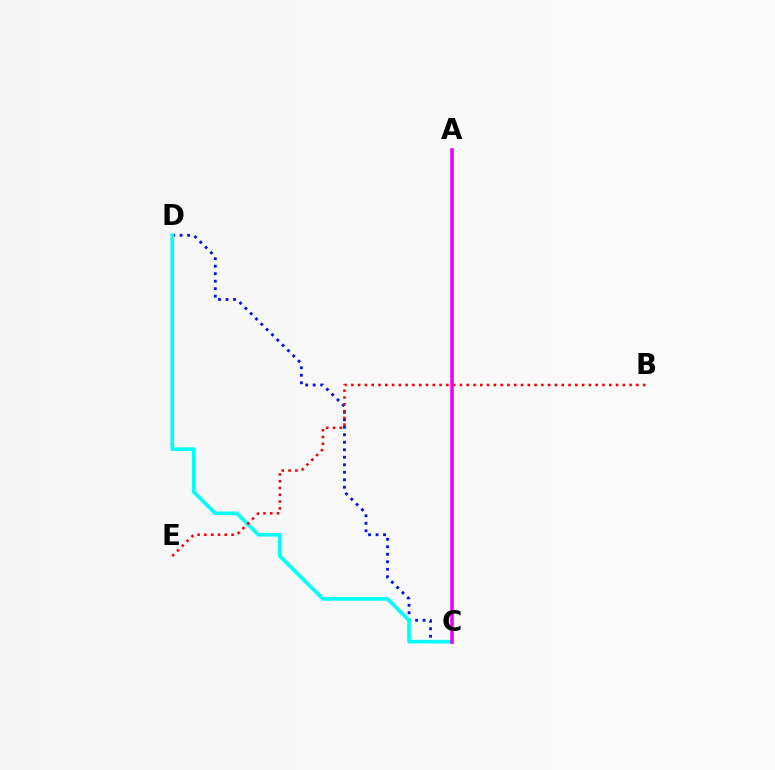{('C', 'D'): [{'color': '#0010ff', 'line_style': 'dotted', 'thickness': 2.04}, {'color': '#00fff6', 'line_style': 'solid', 'thickness': 2.62}], ('A', 'C'): [{'color': '#08ff00', 'line_style': 'solid', 'thickness': 2.17}, {'color': '#fcf500', 'line_style': 'solid', 'thickness': 2.33}, {'color': '#ee00ff', 'line_style': 'solid', 'thickness': 2.56}], ('B', 'E'): [{'color': '#ff0000', 'line_style': 'dotted', 'thickness': 1.84}]}